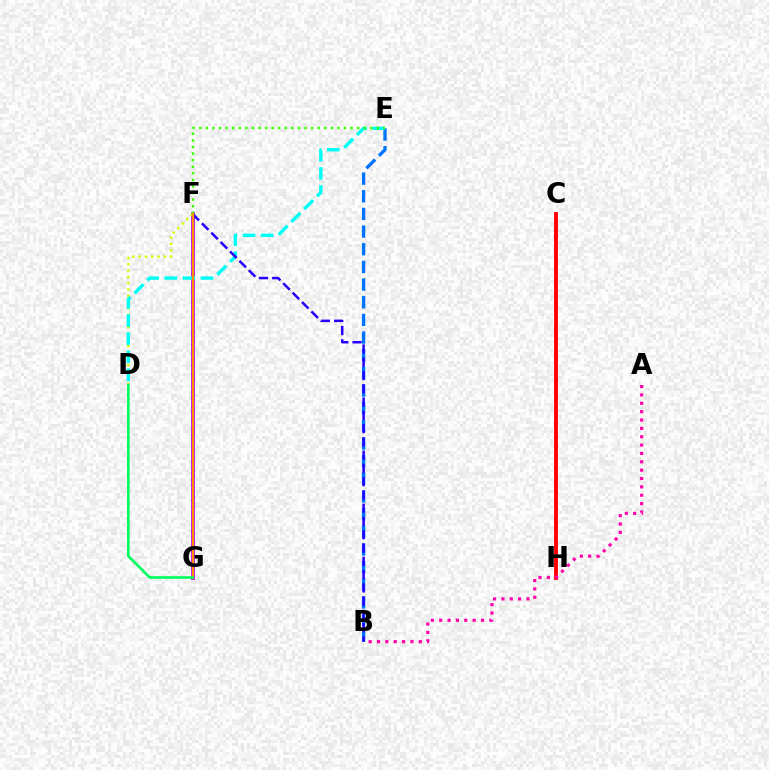{('B', 'E'): [{'color': '#0074ff', 'line_style': 'dashed', 'thickness': 2.4}], ('F', 'G'): [{'color': '#b900ff', 'line_style': 'solid', 'thickness': 2.77}, {'color': '#ff9400', 'line_style': 'solid', 'thickness': 1.66}], ('D', 'F'): [{'color': '#d1ff00', 'line_style': 'dotted', 'thickness': 1.71}], ('D', 'E'): [{'color': '#00fff6', 'line_style': 'dashed', 'thickness': 2.46}], ('C', 'H'): [{'color': '#ff0000', 'line_style': 'solid', 'thickness': 2.78}], ('B', 'F'): [{'color': '#2500ff', 'line_style': 'dashed', 'thickness': 1.8}], ('E', 'F'): [{'color': '#3dff00', 'line_style': 'dotted', 'thickness': 1.79}], ('A', 'B'): [{'color': '#ff00ac', 'line_style': 'dotted', 'thickness': 2.27}], ('D', 'G'): [{'color': '#00ff5c', 'line_style': 'solid', 'thickness': 1.9}]}